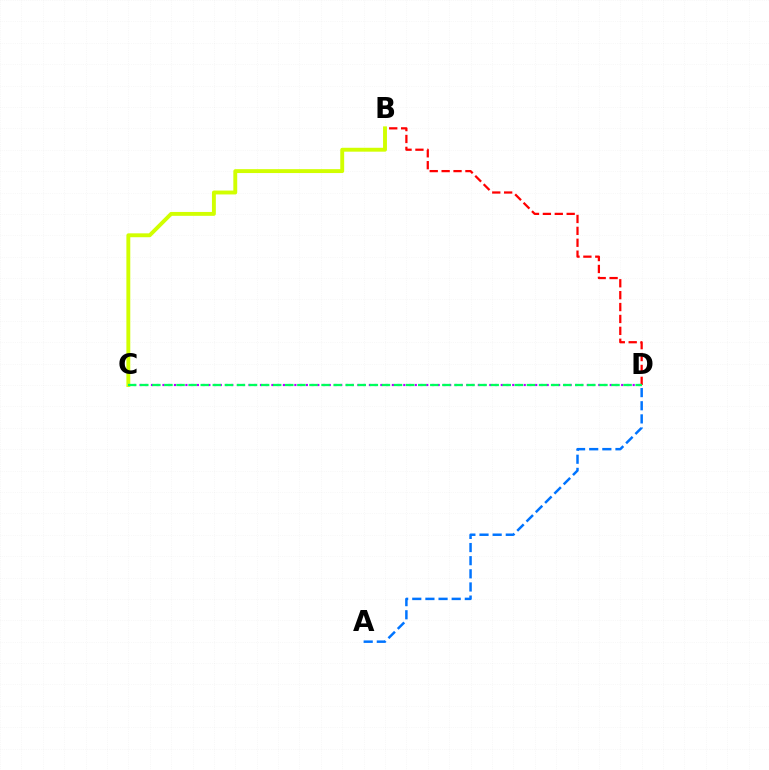{('C', 'D'): [{'color': '#b900ff', 'line_style': 'dotted', 'thickness': 1.56}, {'color': '#00ff5c', 'line_style': 'dashed', 'thickness': 1.64}], ('B', 'D'): [{'color': '#ff0000', 'line_style': 'dashed', 'thickness': 1.62}], ('A', 'D'): [{'color': '#0074ff', 'line_style': 'dashed', 'thickness': 1.78}], ('B', 'C'): [{'color': '#d1ff00', 'line_style': 'solid', 'thickness': 2.8}]}